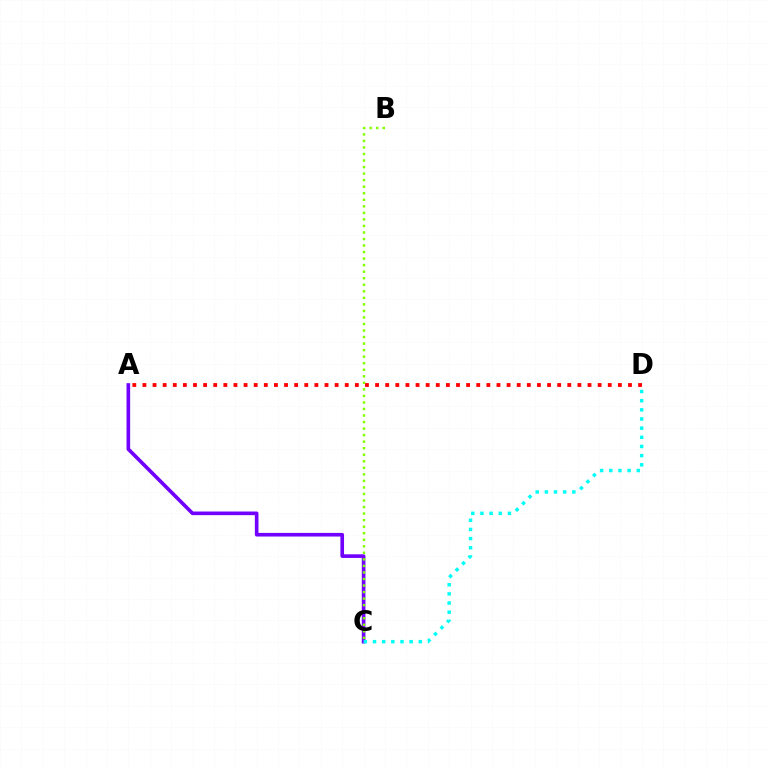{('A', 'C'): [{'color': '#7200ff', 'line_style': 'solid', 'thickness': 2.62}], ('C', 'D'): [{'color': '#00fff6', 'line_style': 'dotted', 'thickness': 2.49}], ('B', 'C'): [{'color': '#84ff00', 'line_style': 'dotted', 'thickness': 1.78}], ('A', 'D'): [{'color': '#ff0000', 'line_style': 'dotted', 'thickness': 2.75}]}